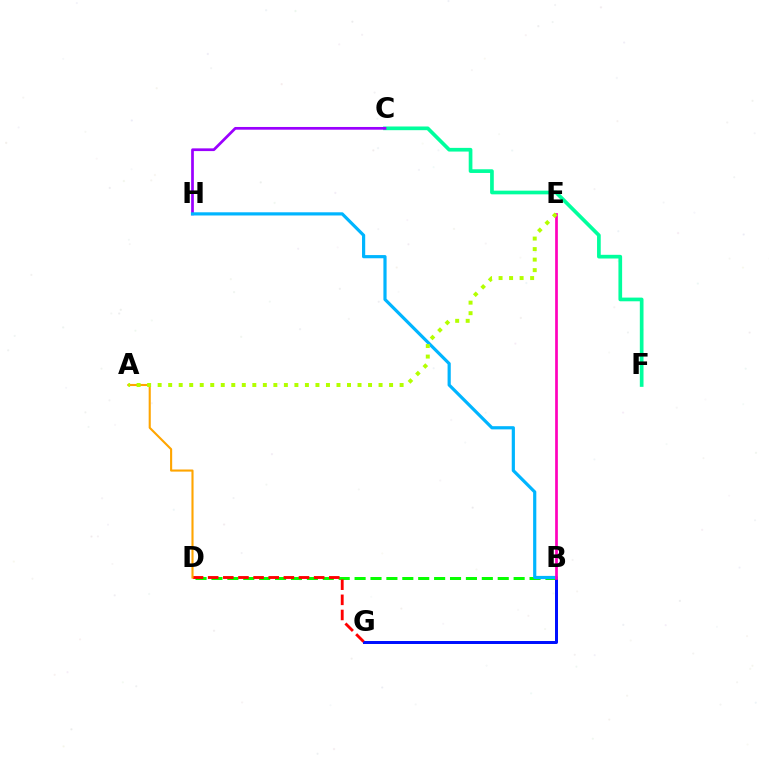{('C', 'F'): [{'color': '#00ff9d', 'line_style': 'solid', 'thickness': 2.66}], ('B', 'D'): [{'color': '#08ff00', 'line_style': 'dashed', 'thickness': 2.16}], ('B', 'G'): [{'color': '#0010ff', 'line_style': 'solid', 'thickness': 2.15}], ('C', 'H'): [{'color': '#9b00ff', 'line_style': 'solid', 'thickness': 1.96}], ('B', 'H'): [{'color': '#00b5ff', 'line_style': 'solid', 'thickness': 2.3}], ('D', 'G'): [{'color': '#ff0000', 'line_style': 'dashed', 'thickness': 2.06}], ('B', 'E'): [{'color': '#ff00bd', 'line_style': 'solid', 'thickness': 1.95}], ('A', 'D'): [{'color': '#ffa500', 'line_style': 'solid', 'thickness': 1.52}], ('A', 'E'): [{'color': '#b3ff00', 'line_style': 'dotted', 'thickness': 2.86}]}